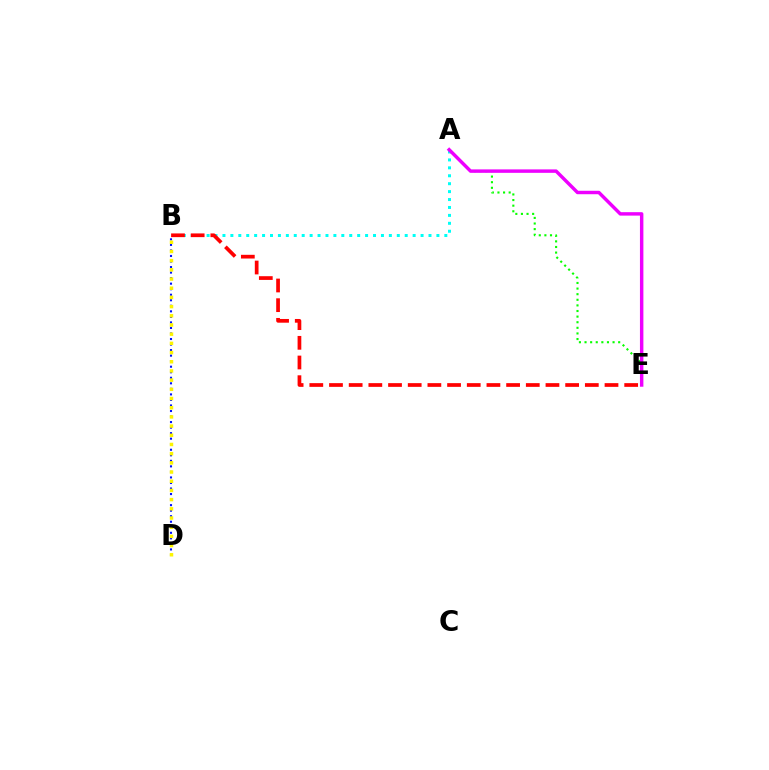{('A', 'B'): [{'color': '#00fff6', 'line_style': 'dotted', 'thickness': 2.15}], ('A', 'E'): [{'color': '#08ff00', 'line_style': 'dotted', 'thickness': 1.52}, {'color': '#ee00ff', 'line_style': 'solid', 'thickness': 2.48}], ('B', 'E'): [{'color': '#ff0000', 'line_style': 'dashed', 'thickness': 2.67}], ('B', 'D'): [{'color': '#0010ff', 'line_style': 'dotted', 'thickness': 1.5}, {'color': '#fcf500', 'line_style': 'dotted', 'thickness': 2.5}]}